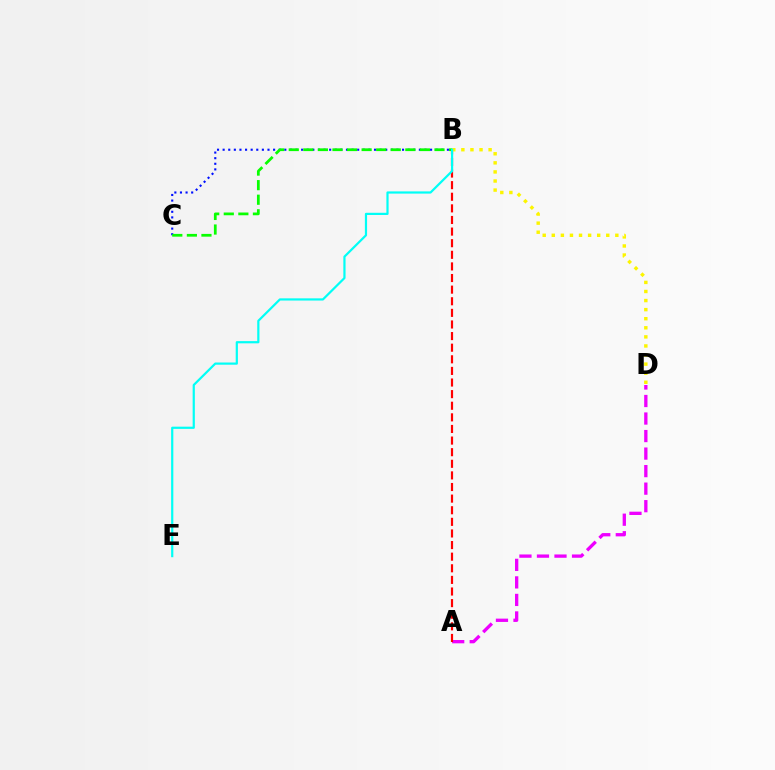{('B', 'C'): [{'color': '#0010ff', 'line_style': 'dotted', 'thickness': 1.52}, {'color': '#08ff00', 'line_style': 'dashed', 'thickness': 1.98}], ('A', 'D'): [{'color': '#ee00ff', 'line_style': 'dashed', 'thickness': 2.38}], ('A', 'B'): [{'color': '#ff0000', 'line_style': 'dashed', 'thickness': 1.58}], ('B', 'D'): [{'color': '#fcf500', 'line_style': 'dotted', 'thickness': 2.47}], ('B', 'E'): [{'color': '#00fff6', 'line_style': 'solid', 'thickness': 1.59}]}